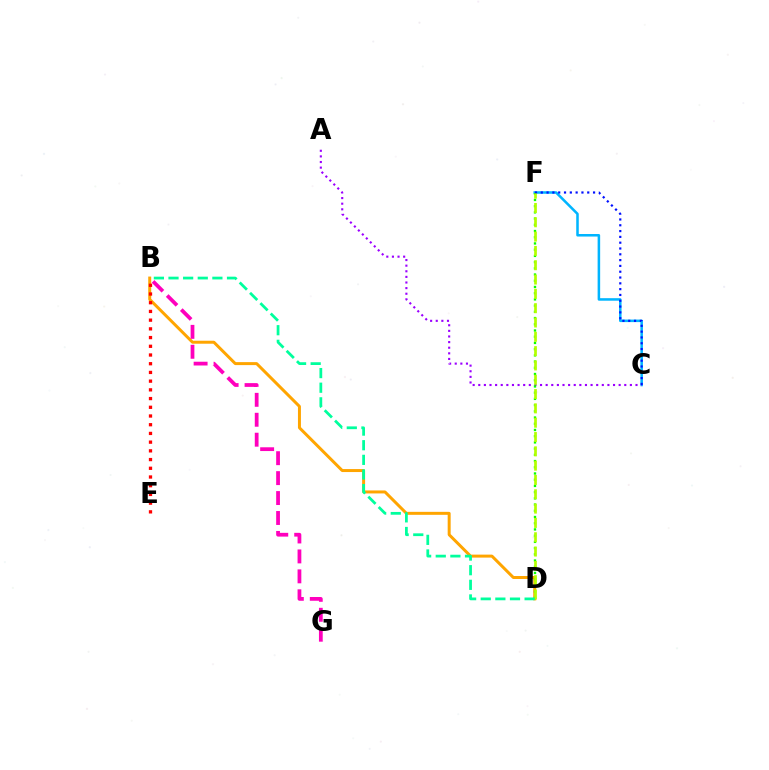{('C', 'F'): [{'color': '#00b5ff', 'line_style': 'solid', 'thickness': 1.83}, {'color': '#0010ff', 'line_style': 'dotted', 'thickness': 1.58}], ('B', 'D'): [{'color': '#ffa500', 'line_style': 'solid', 'thickness': 2.15}, {'color': '#00ff9d', 'line_style': 'dashed', 'thickness': 1.99}], ('A', 'C'): [{'color': '#9b00ff', 'line_style': 'dotted', 'thickness': 1.53}], ('B', 'G'): [{'color': '#ff00bd', 'line_style': 'dashed', 'thickness': 2.71}], ('D', 'F'): [{'color': '#08ff00', 'line_style': 'dotted', 'thickness': 1.69}, {'color': '#b3ff00', 'line_style': 'dashed', 'thickness': 1.94}], ('B', 'E'): [{'color': '#ff0000', 'line_style': 'dotted', 'thickness': 2.37}]}